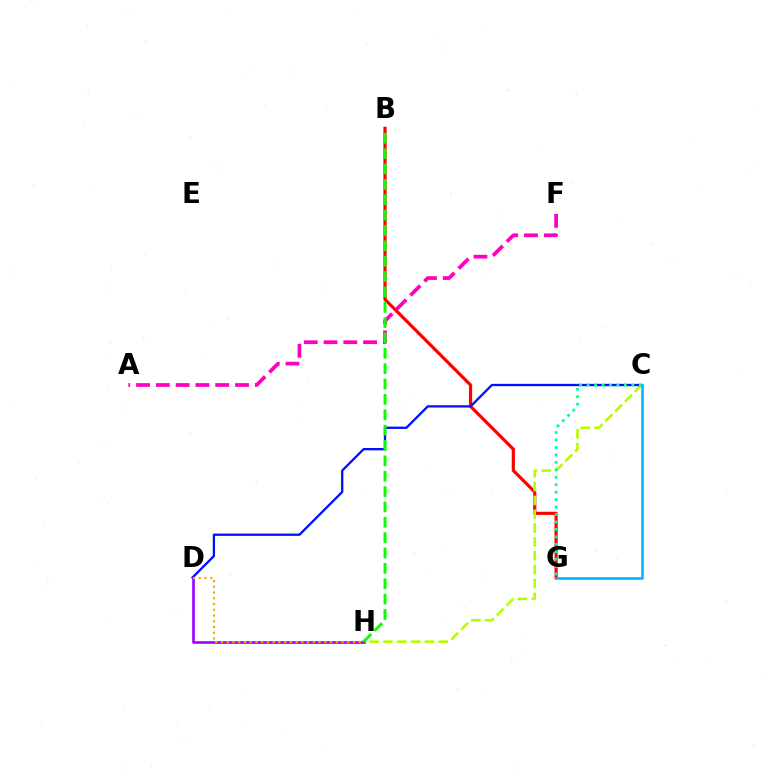{('B', 'G'): [{'color': '#ff0000', 'line_style': 'solid', 'thickness': 2.3}], ('C', 'H'): [{'color': '#b3ff00', 'line_style': 'dashed', 'thickness': 1.88}], ('C', 'D'): [{'color': '#0010ff', 'line_style': 'solid', 'thickness': 1.66}], ('D', 'H'): [{'color': '#9b00ff', 'line_style': 'solid', 'thickness': 1.89}, {'color': '#ffa500', 'line_style': 'dotted', 'thickness': 1.56}], ('C', 'G'): [{'color': '#00b5ff', 'line_style': 'solid', 'thickness': 1.87}, {'color': '#00ff9d', 'line_style': 'dotted', 'thickness': 2.02}], ('A', 'F'): [{'color': '#ff00bd', 'line_style': 'dashed', 'thickness': 2.69}], ('B', 'H'): [{'color': '#08ff00', 'line_style': 'dashed', 'thickness': 2.09}]}